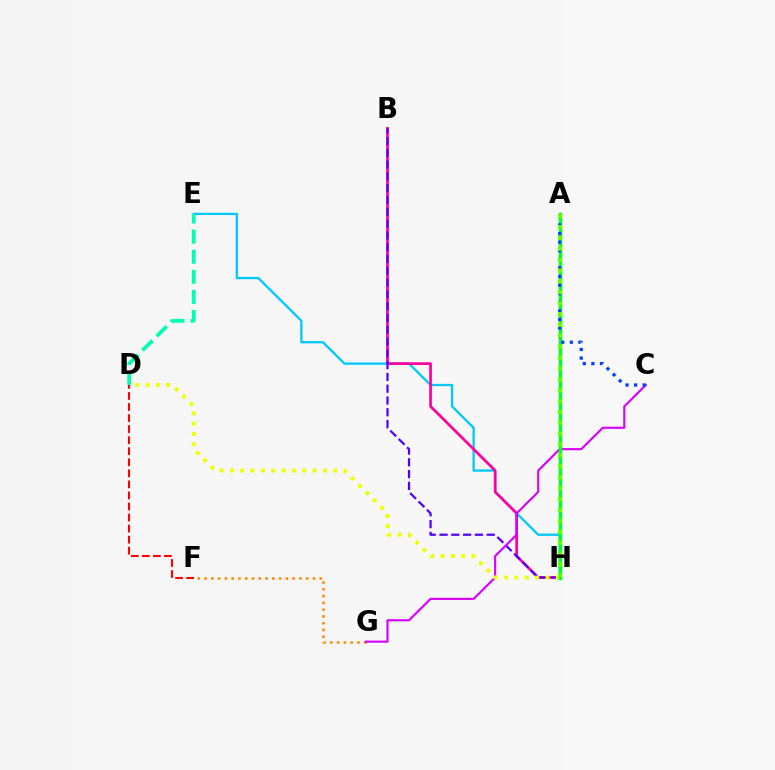{('E', 'H'): [{'color': '#00c7ff', 'line_style': 'solid', 'thickness': 1.64}], ('B', 'H'): [{'color': '#ff00a0', 'line_style': 'solid', 'thickness': 1.95}, {'color': '#4f00ff', 'line_style': 'dashed', 'thickness': 1.6}], ('F', 'G'): [{'color': '#ff8800', 'line_style': 'dotted', 'thickness': 1.84}], ('C', 'G'): [{'color': '#d600ff', 'line_style': 'solid', 'thickness': 1.54}], ('D', 'H'): [{'color': '#eeff00', 'line_style': 'dotted', 'thickness': 2.81}], ('A', 'H'): [{'color': '#00ff27', 'line_style': 'solid', 'thickness': 2.5}, {'color': '#66ff00', 'line_style': 'dotted', 'thickness': 2.96}], ('D', 'F'): [{'color': '#ff0000', 'line_style': 'dashed', 'thickness': 1.5}], ('A', 'C'): [{'color': '#003fff', 'line_style': 'dotted', 'thickness': 2.33}], ('D', 'E'): [{'color': '#00ffaf', 'line_style': 'dashed', 'thickness': 2.73}]}